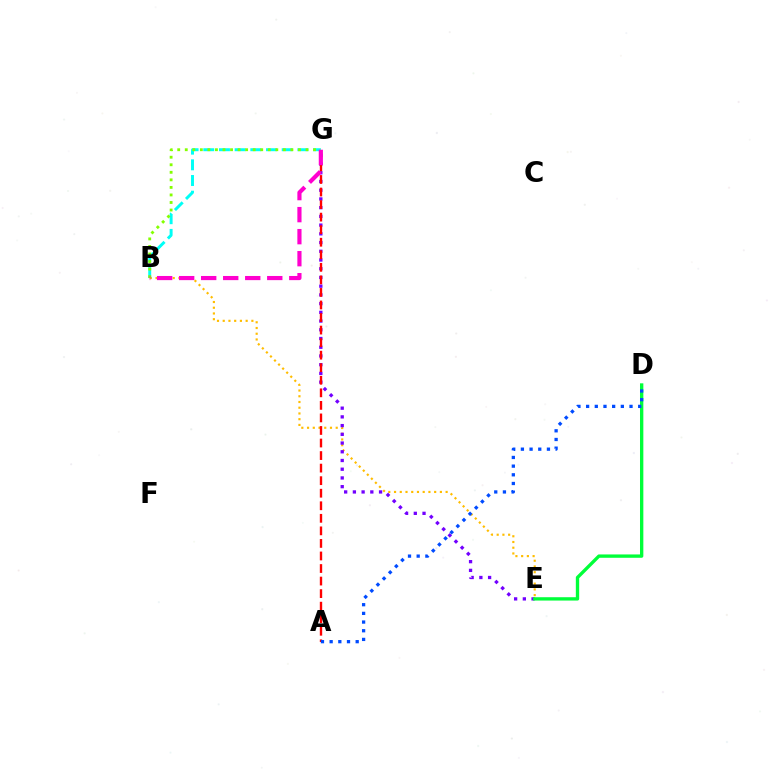{('B', 'E'): [{'color': '#ffbd00', 'line_style': 'dotted', 'thickness': 1.56}], ('E', 'G'): [{'color': '#7200ff', 'line_style': 'dotted', 'thickness': 2.37}], ('B', 'G'): [{'color': '#00fff6', 'line_style': 'dashed', 'thickness': 2.13}, {'color': '#84ff00', 'line_style': 'dotted', 'thickness': 2.05}, {'color': '#ff00cf', 'line_style': 'dashed', 'thickness': 2.99}], ('A', 'G'): [{'color': '#ff0000', 'line_style': 'dashed', 'thickness': 1.7}], ('D', 'E'): [{'color': '#00ff39', 'line_style': 'solid', 'thickness': 2.41}], ('A', 'D'): [{'color': '#004bff', 'line_style': 'dotted', 'thickness': 2.36}]}